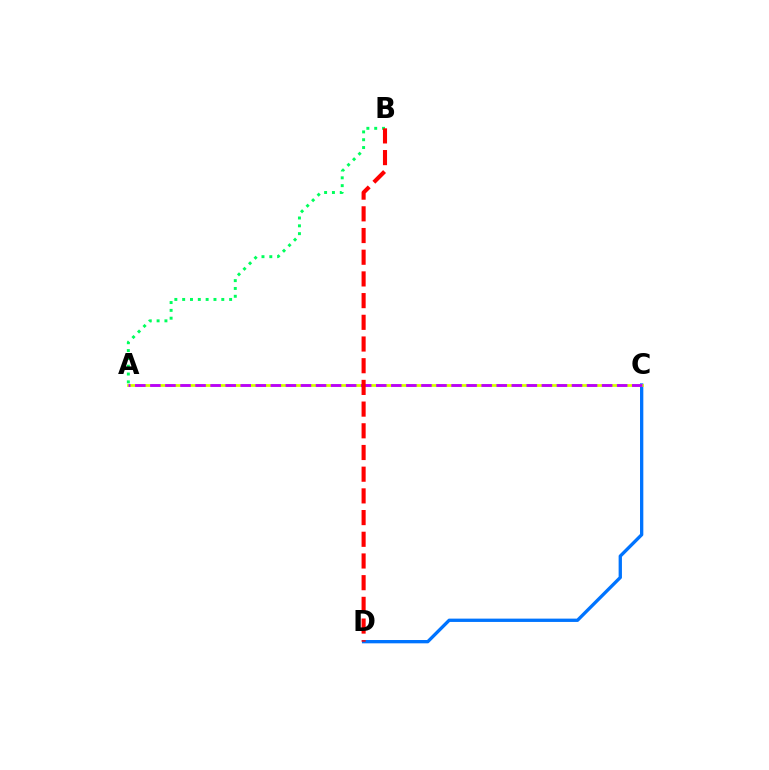{('A', 'B'): [{'color': '#00ff5c', 'line_style': 'dotted', 'thickness': 2.13}], ('C', 'D'): [{'color': '#0074ff', 'line_style': 'solid', 'thickness': 2.39}], ('A', 'C'): [{'color': '#d1ff00', 'line_style': 'solid', 'thickness': 2.0}, {'color': '#b900ff', 'line_style': 'dashed', 'thickness': 2.05}], ('B', 'D'): [{'color': '#ff0000', 'line_style': 'dashed', 'thickness': 2.95}]}